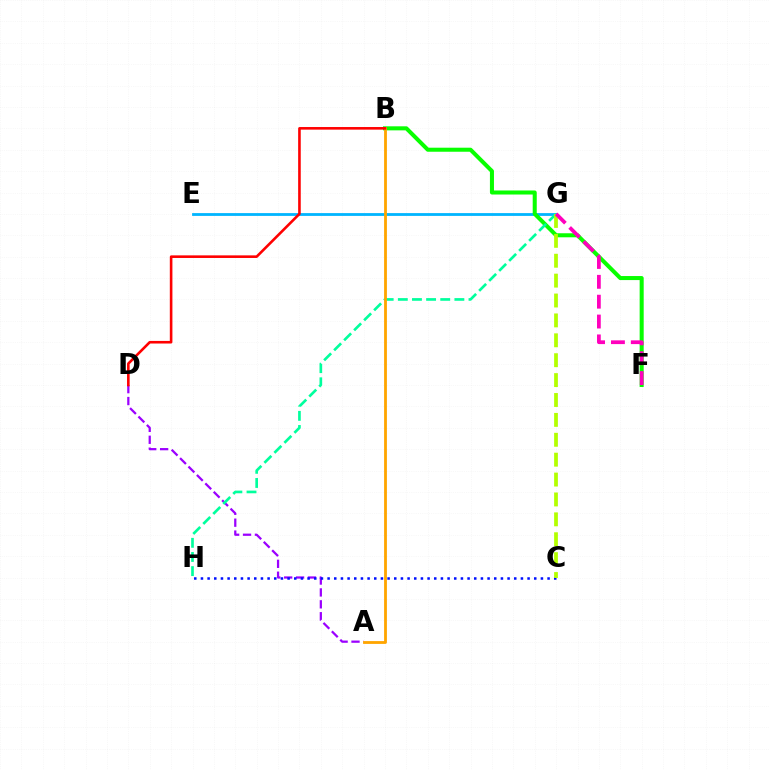{('A', 'D'): [{'color': '#9b00ff', 'line_style': 'dashed', 'thickness': 1.62}], ('E', 'G'): [{'color': '#00b5ff', 'line_style': 'solid', 'thickness': 2.02}], ('B', 'F'): [{'color': '#08ff00', 'line_style': 'solid', 'thickness': 2.91}], ('G', 'H'): [{'color': '#00ff9d', 'line_style': 'dashed', 'thickness': 1.92}], ('C', 'H'): [{'color': '#0010ff', 'line_style': 'dotted', 'thickness': 1.81}], ('C', 'G'): [{'color': '#b3ff00', 'line_style': 'dashed', 'thickness': 2.7}], ('F', 'G'): [{'color': '#ff00bd', 'line_style': 'dashed', 'thickness': 2.7}], ('A', 'B'): [{'color': '#ffa500', 'line_style': 'solid', 'thickness': 2.03}], ('B', 'D'): [{'color': '#ff0000', 'line_style': 'solid', 'thickness': 1.87}]}